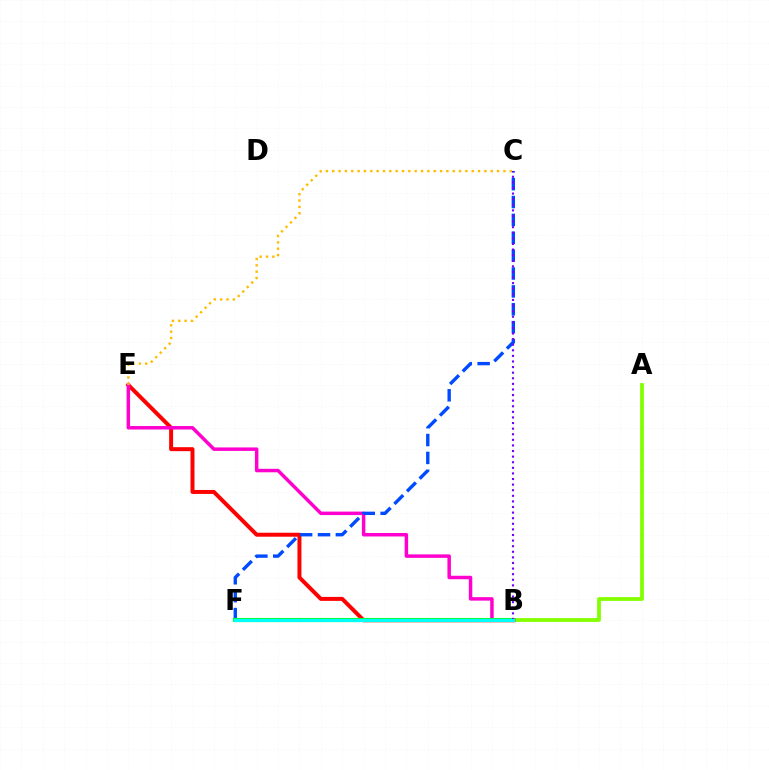{('A', 'B'): [{'color': '#84ff00', 'line_style': 'solid', 'thickness': 2.73}], ('B', 'E'): [{'color': '#ff0000', 'line_style': 'solid', 'thickness': 2.86}, {'color': '#ff00cf', 'line_style': 'solid', 'thickness': 2.5}], ('C', 'F'): [{'color': '#004bff', 'line_style': 'dashed', 'thickness': 2.43}], ('B', 'F'): [{'color': '#00ff39', 'line_style': 'solid', 'thickness': 2.96}, {'color': '#00fff6', 'line_style': 'solid', 'thickness': 2.28}], ('B', 'C'): [{'color': '#7200ff', 'line_style': 'dotted', 'thickness': 1.52}], ('C', 'E'): [{'color': '#ffbd00', 'line_style': 'dotted', 'thickness': 1.72}]}